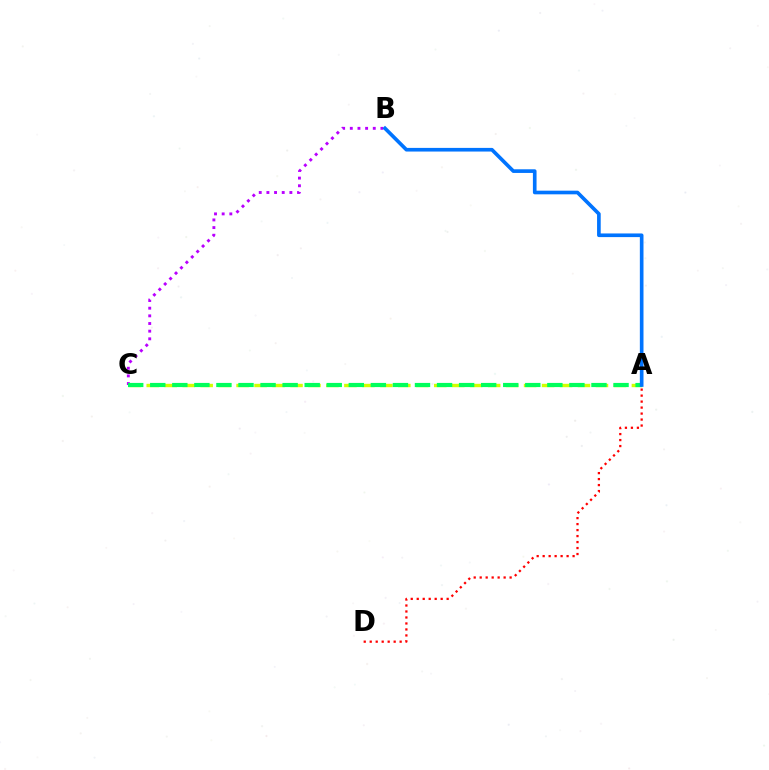{('A', 'C'): [{'color': '#d1ff00', 'line_style': 'dashed', 'thickness': 2.44}, {'color': '#00ff5c', 'line_style': 'dashed', 'thickness': 3.0}], ('B', 'C'): [{'color': '#b900ff', 'line_style': 'dotted', 'thickness': 2.08}], ('A', 'B'): [{'color': '#0074ff', 'line_style': 'solid', 'thickness': 2.63}], ('A', 'D'): [{'color': '#ff0000', 'line_style': 'dotted', 'thickness': 1.63}]}